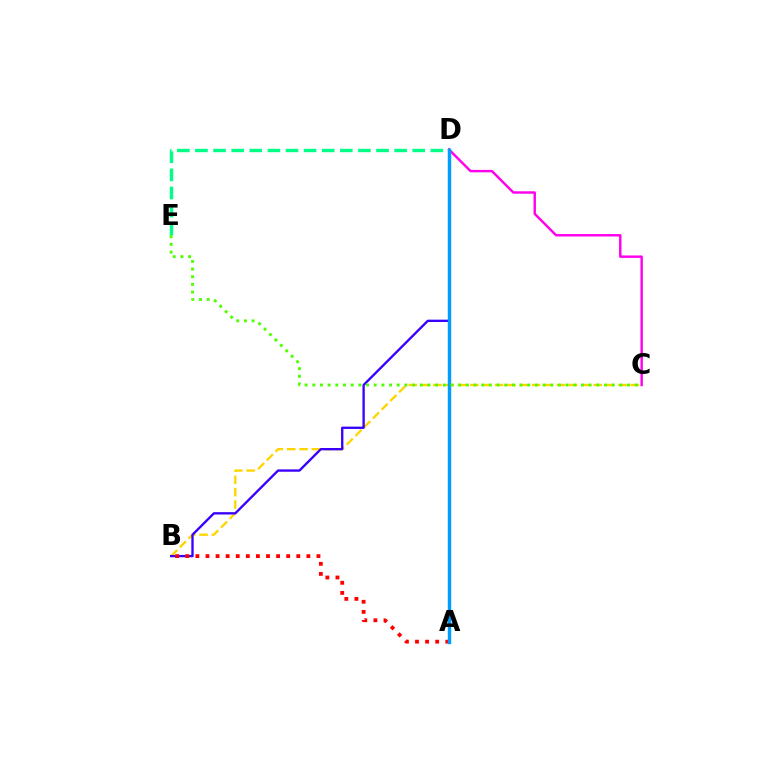{('B', 'C'): [{'color': '#ffd500', 'line_style': 'dashed', 'thickness': 1.68}], ('D', 'E'): [{'color': '#00ff86', 'line_style': 'dashed', 'thickness': 2.46}], ('B', 'D'): [{'color': '#3700ff', 'line_style': 'solid', 'thickness': 1.68}], ('A', 'B'): [{'color': '#ff0000', 'line_style': 'dotted', 'thickness': 2.74}], ('C', 'D'): [{'color': '#ff00ed', 'line_style': 'solid', 'thickness': 1.75}], ('A', 'D'): [{'color': '#009eff', 'line_style': 'solid', 'thickness': 2.48}], ('C', 'E'): [{'color': '#4fff00', 'line_style': 'dotted', 'thickness': 2.09}]}